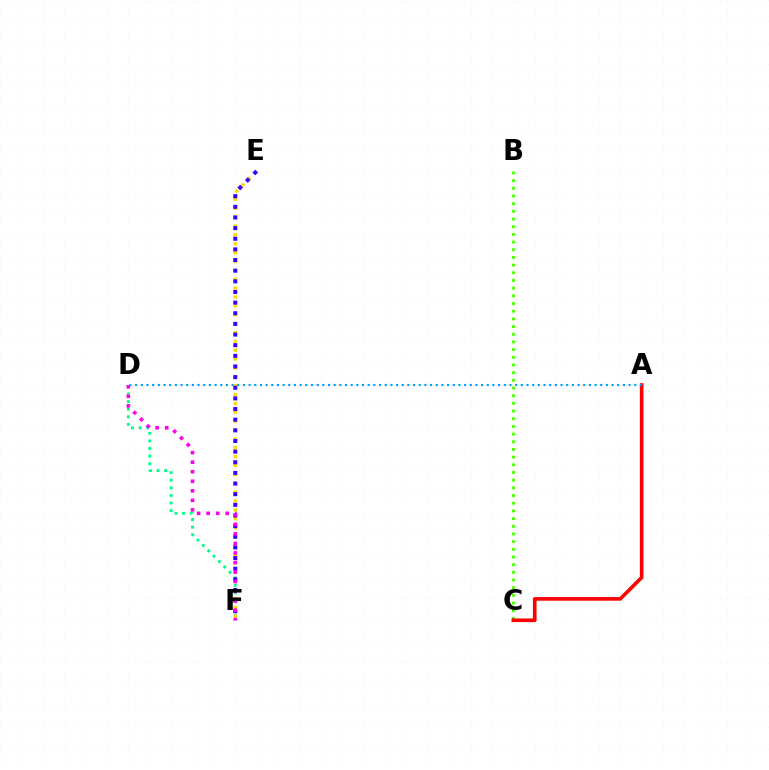{('D', 'F'): [{'color': '#00ff86', 'line_style': 'dotted', 'thickness': 2.06}, {'color': '#ff00ed', 'line_style': 'dotted', 'thickness': 2.59}], ('E', 'F'): [{'color': '#ffd500', 'line_style': 'dotted', 'thickness': 2.41}, {'color': '#3700ff', 'line_style': 'dotted', 'thickness': 2.89}], ('B', 'C'): [{'color': '#4fff00', 'line_style': 'dotted', 'thickness': 2.09}], ('A', 'C'): [{'color': '#ff0000', 'line_style': 'solid', 'thickness': 2.62}], ('A', 'D'): [{'color': '#009eff', 'line_style': 'dotted', 'thickness': 1.54}]}